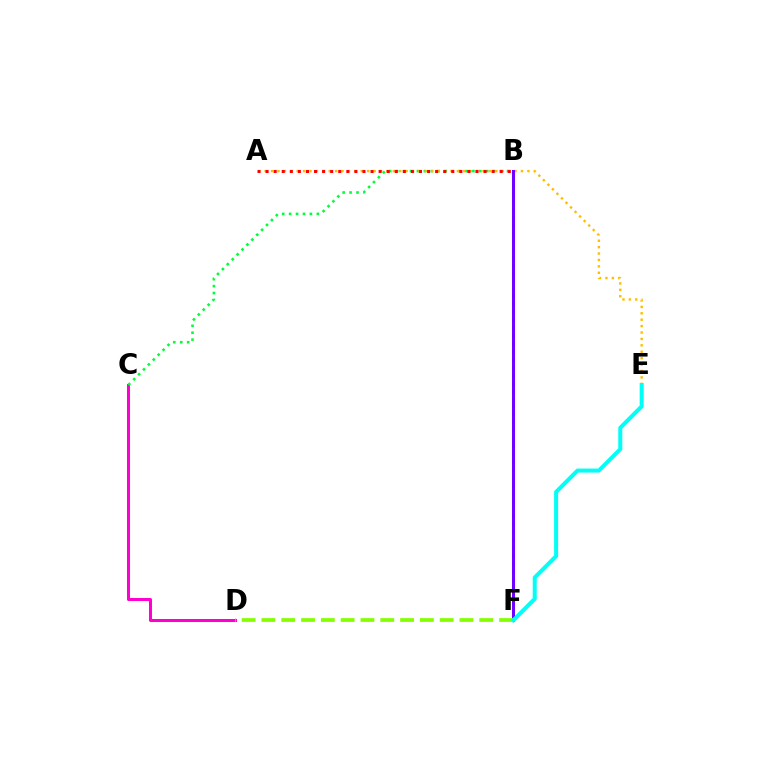{('C', 'D'): [{'color': '#ff00cf', 'line_style': 'solid', 'thickness': 2.18}], ('B', 'C'): [{'color': '#00ff39', 'line_style': 'dotted', 'thickness': 1.88}], ('A', 'E'): [{'color': '#ffbd00', 'line_style': 'dotted', 'thickness': 1.74}], ('B', 'F'): [{'color': '#004bff', 'line_style': 'dotted', 'thickness': 2.14}, {'color': '#7200ff', 'line_style': 'solid', 'thickness': 2.14}], ('A', 'B'): [{'color': '#ff0000', 'line_style': 'dotted', 'thickness': 2.19}], ('D', 'F'): [{'color': '#84ff00', 'line_style': 'dashed', 'thickness': 2.69}], ('E', 'F'): [{'color': '#00fff6', 'line_style': 'solid', 'thickness': 2.89}]}